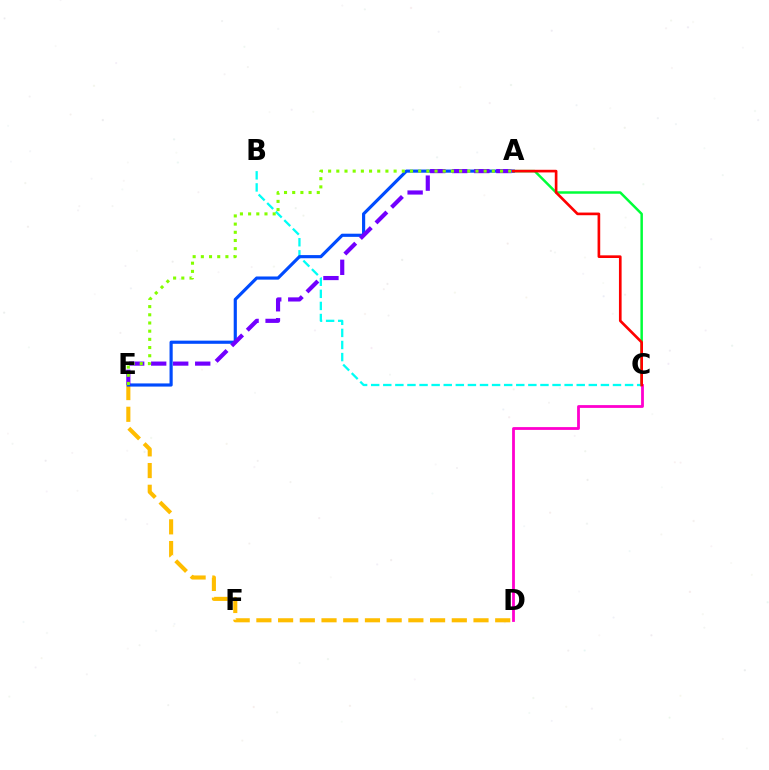{('A', 'C'): [{'color': '#00ff39', 'line_style': 'solid', 'thickness': 1.79}, {'color': '#ff0000', 'line_style': 'solid', 'thickness': 1.92}], ('D', 'E'): [{'color': '#ffbd00', 'line_style': 'dashed', 'thickness': 2.95}], ('B', 'C'): [{'color': '#00fff6', 'line_style': 'dashed', 'thickness': 1.64}], ('A', 'E'): [{'color': '#004bff', 'line_style': 'solid', 'thickness': 2.28}, {'color': '#7200ff', 'line_style': 'dashed', 'thickness': 2.99}, {'color': '#84ff00', 'line_style': 'dotted', 'thickness': 2.22}], ('C', 'D'): [{'color': '#ff00cf', 'line_style': 'solid', 'thickness': 2.01}]}